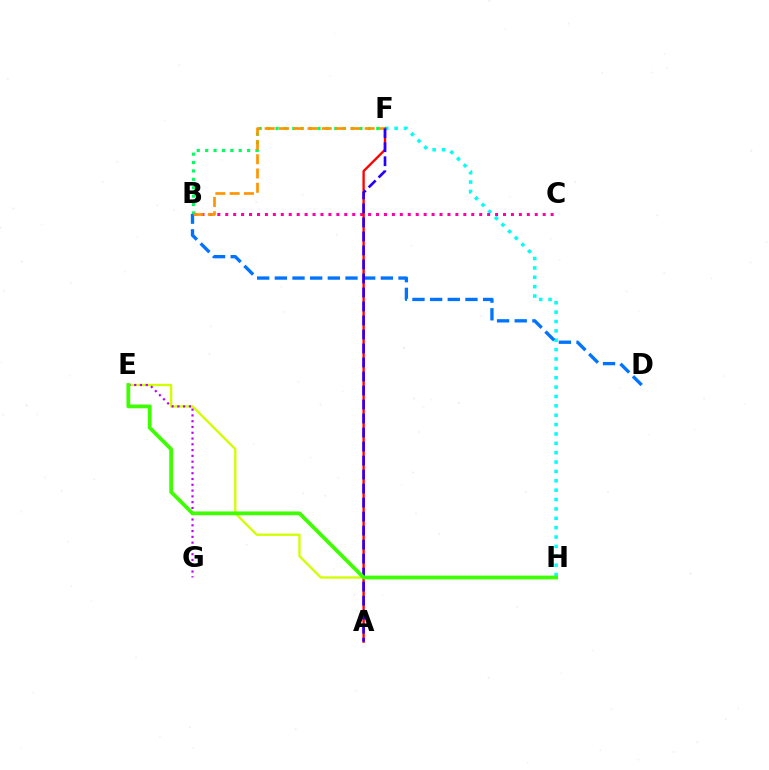{('E', 'H'): [{'color': '#d1ff00', 'line_style': 'solid', 'thickness': 1.66}, {'color': '#3dff00', 'line_style': 'solid', 'thickness': 2.71}], ('F', 'H'): [{'color': '#00fff6', 'line_style': 'dotted', 'thickness': 2.55}], ('B', 'C'): [{'color': '#ff00ac', 'line_style': 'dotted', 'thickness': 2.16}], ('B', 'F'): [{'color': '#00ff5c', 'line_style': 'dotted', 'thickness': 2.28}, {'color': '#ff9400', 'line_style': 'dashed', 'thickness': 1.94}], ('A', 'F'): [{'color': '#ff0000', 'line_style': 'solid', 'thickness': 1.68}, {'color': '#2500ff', 'line_style': 'dashed', 'thickness': 1.9}], ('B', 'D'): [{'color': '#0074ff', 'line_style': 'dashed', 'thickness': 2.4}], ('E', 'G'): [{'color': '#b900ff', 'line_style': 'dotted', 'thickness': 1.57}]}